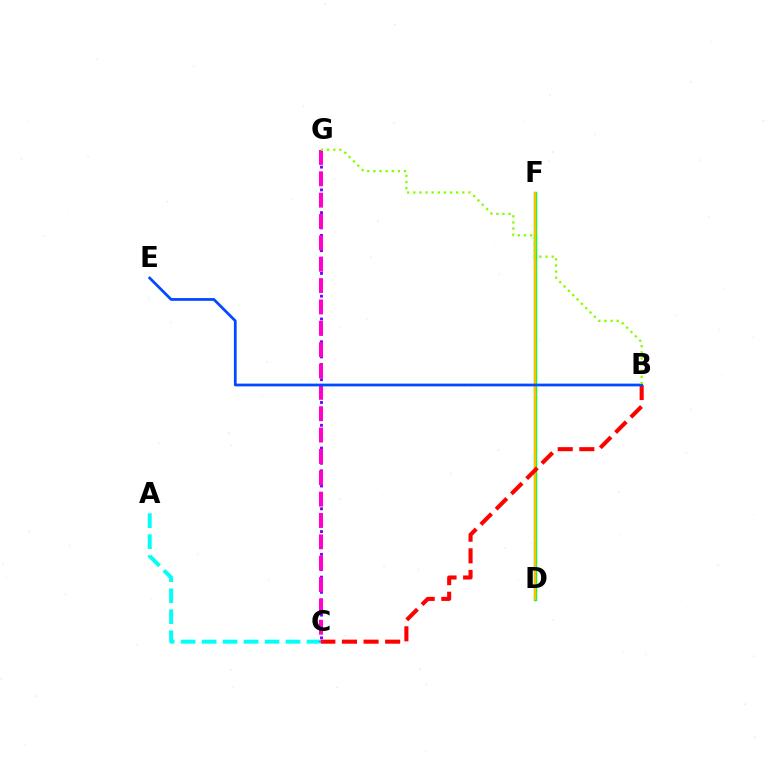{('C', 'G'): [{'color': '#7200ff', 'line_style': 'dotted', 'thickness': 2.06}, {'color': '#ff00cf', 'line_style': 'dashed', 'thickness': 2.9}], ('D', 'F'): [{'color': '#00ff39', 'line_style': 'solid', 'thickness': 2.45}, {'color': '#ffbd00', 'line_style': 'solid', 'thickness': 1.64}], ('A', 'C'): [{'color': '#00fff6', 'line_style': 'dashed', 'thickness': 2.85}], ('B', 'C'): [{'color': '#ff0000', 'line_style': 'dashed', 'thickness': 2.93}], ('B', 'E'): [{'color': '#004bff', 'line_style': 'solid', 'thickness': 1.98}], ('B', 'G'): [{'color': '#84ff00', 'line_style': 'dotted', 'thickness': 1.67}]}